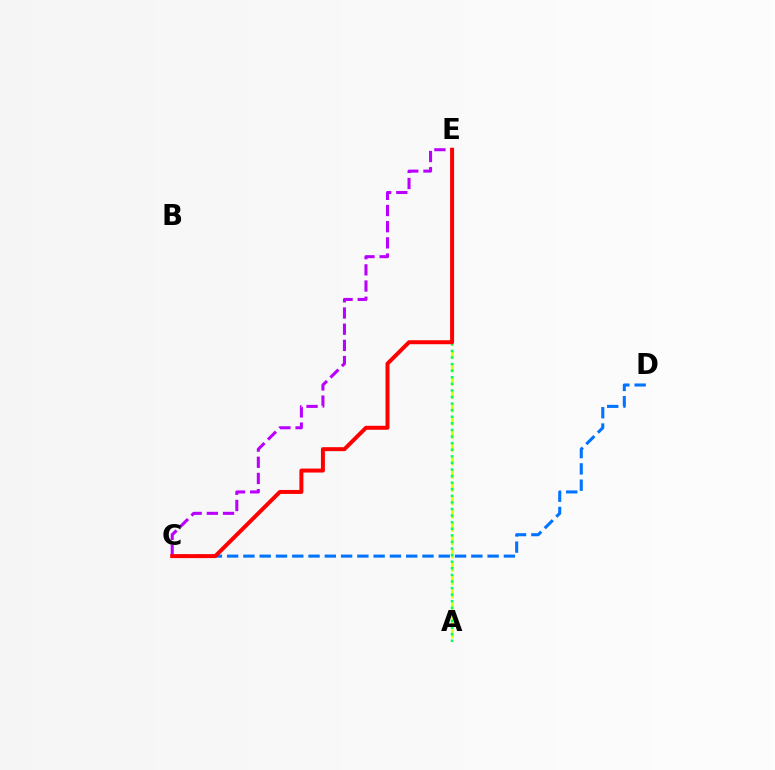{('C', 'D'): [{'color': '#0074ff', 'line_style': 'dashed', 'thickness': 2.21}], ('A', 'E'): [{'color': '#d1ff00', 'line_style': 'dashed', 'thickness': 1.81}, {'color': '#00ff5c', 'line_style': 'dotted', 'thickness': 1.79}], ('C', 'E'): [{'color': '#b900ff', 'line_style': 'dashed', 'thickness': 2.2}, {'color': '#ff0000', 'line_style': 'solid', 'thickness': 2.86}]}